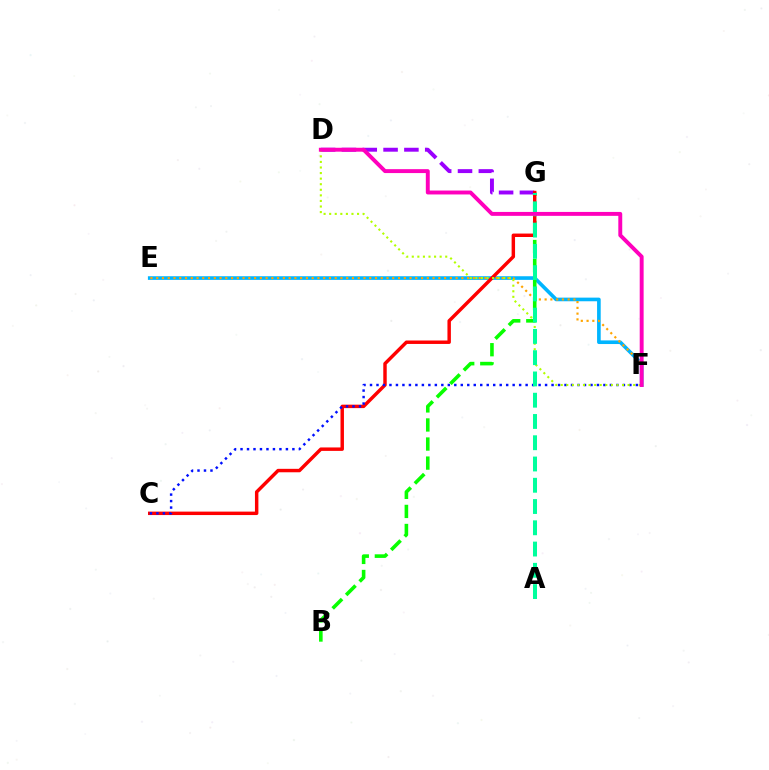{('E', 'F'): [{'color': '#00b5ff', 'line_style': 'solid', 'thickness': 2.62}, {'color': '#ffa500', 'line_style': 'dotted', 'thickness': 1.56}], ('D', 'G'): [{'color': '#9b00ff', 'line_style': 'dashed', 'thickness': 2.83}], ('B', 'G'): [{'color': '#08ff00', 'line_style': 'dashed', 'thickness': 2.59}], ('C', 'G'): [{'color': '#ff0000', 'line_style': 'solid', 'thickness': 2.48}], ('C', 'F'): [{'color': '#0010ff', 'line_style': 'dotted', 'thickness': 1.76}], ('D', 'F'): [{'color': '#b3ff00', 'line_style': 'dotted', 'thickness': 1.51}, {'color': '#ff00bd', 'line_style': 'solid', 'thickness': 2.82}], ('A', 'G'): [{'color': '#00ff9d', 'line_style': 'dashed', 'thickness': 2.89}]}